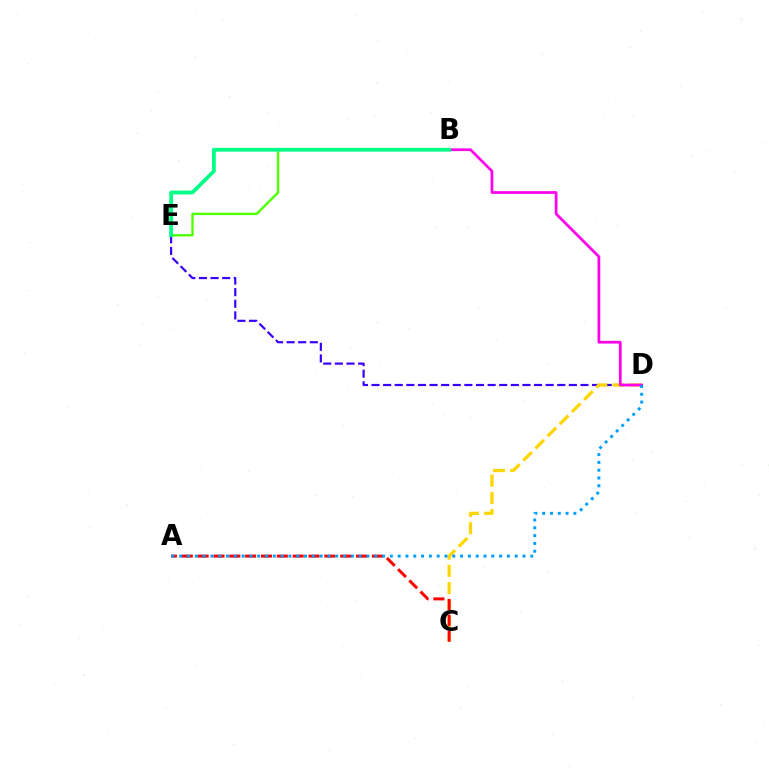{('D', 'E'): [{'color': '#3700ff', 'line_style': 'dashed', 'thickness': 1.58}], ('C', 'D'): [{'color': '#ffd500', 'line_style': 'dashed', 'thickness': 2.34}], ('B', 'E'): [{'color': '#4fff00', 'line_style': 'solid', 'thickness': 1.72}, {'color': '#00ff86', 'line_style': 'solid', 'thickness': 2.71}], ('B', 'D'): [{'color': '#ff00ed', 'line_style': 'solid', 'thickness': 1.96}], ('A', 'C'): [{'color': '#ff0000', 'line_style': 'dashed', 'thickness': 2.15}], ('A', 'D'): [{'color': '#009eff', 'line_style': 'dotted', 'thickness': 2.12}]}